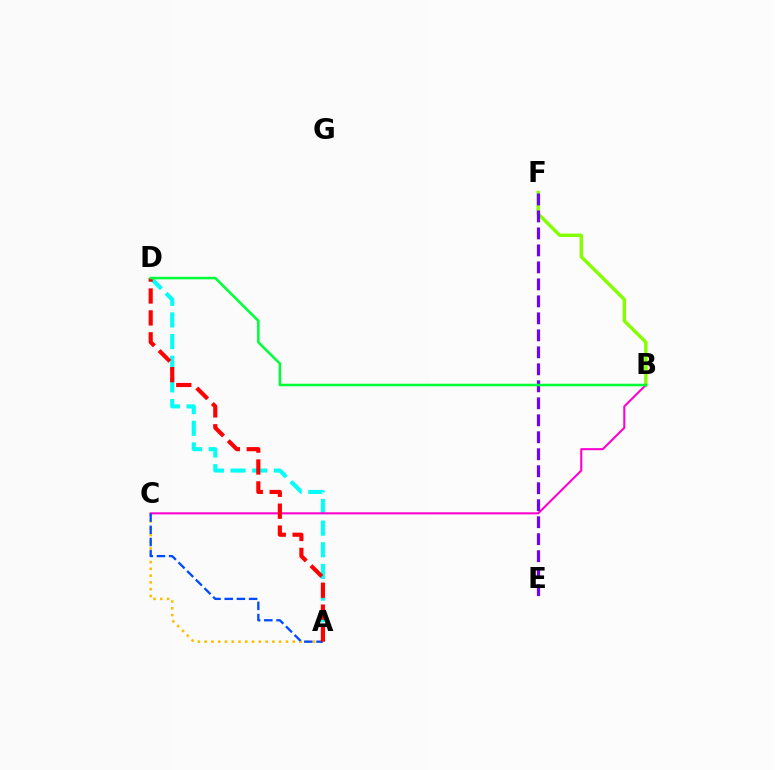{('A', 'D'): [{'color': '#00fff6', 'line_style': 'dashed', 'thickness': 2.94}, {'color': '#ff0000', 'line_style': 'dashed', 'thickness': 2.98}], ('B', 'F'): [{'color': '#84ff00', 'line_style': 'solid', 'thickness': 2.45}], ('A', 'C'): [{'color': '#ffbd00', 'line_style': 'dotted', 'thickness': 1.84}, {'color': '#004bff', 'line_style': 'dashed', 'thickness': 1.66}], ('B', 'C'): [{'color': '#ff00cf', 'line_style': 'solid', 'thickness': 1.5}], ('E', 'F'): [{'color': '#7200ff', 'line_style': 'dashed', 'thickness': 2.31}], ('B', 'D'): [{'color': '#00ff39', 'line_style': 'solid', 'thickness': 1.84}]}